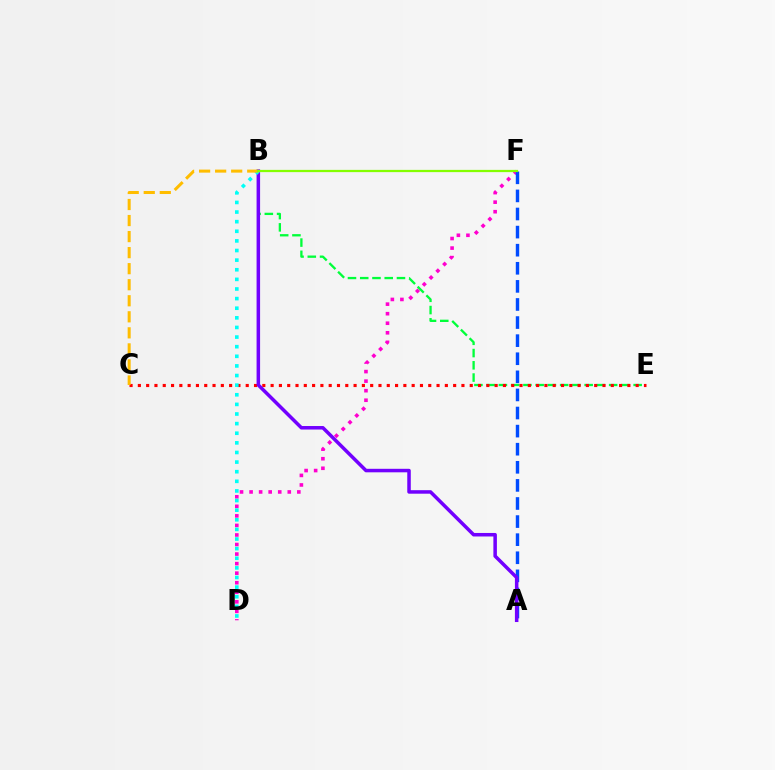{('D', 'F'): [{'color': '#ff00cf', 'line_style': 'dotted', 'thickness': 2.59}], ('B', 'E'): [{'color': '#00ff39', 'line_style': 'dashed', 'thickness': 1.66}], ('C', 'E'): [{'color': '#ff0000', 'line_style': 'dotted', 'thickness': 2.25}], ('A', 'F'): [{'color': '#004bff', 'line_style': 'dashed', 'thickness': 2.46}], ('A', 'B'): [{'color': '#7200ff', 'line_style': 'solid', 'thickness': 2.53}], ('B', 'D'): [{'color': '#00fff6', 'line_style': 'dotted', 'thickness': 2.61}], ('B', 'C'): [{'color': '#ffbd00', 'line_style': 'dashed', 'thickness': 2.18}], ('B', 'F'): [{'color': '#84ff00', 'line_style': 'solid', 'thickness': 1.62}]}